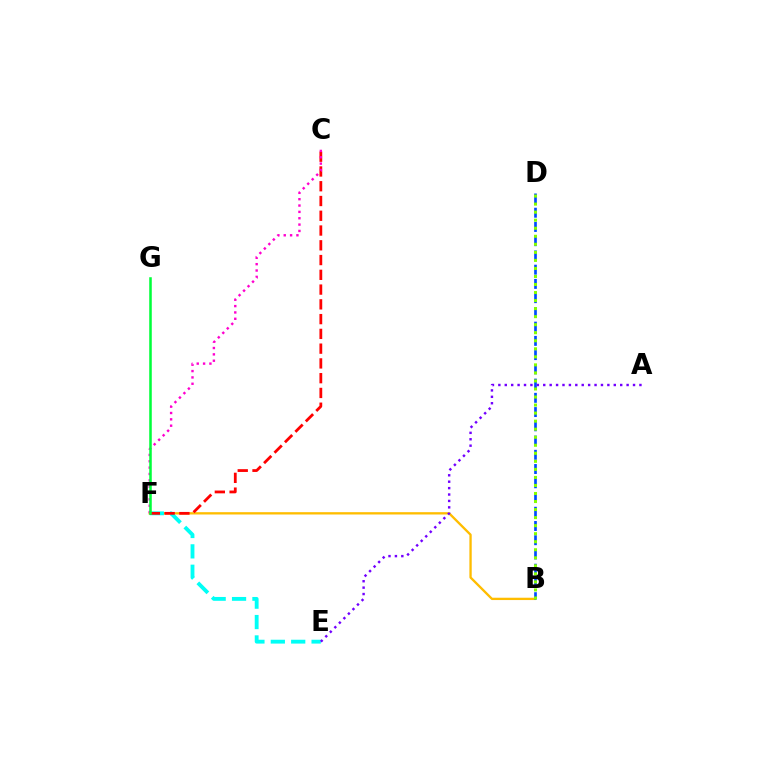{('B', 'F'): [{'color': '#ffbd00', 'line_style': 'solid', 'thickness': 1.67}], ('E', 'F'): [{'color': '#00fff6', 'line_style': 'dashed', 'thickness': 2.77}], ('B', 'D'): [{'color': '#004bff', 'line_style': 'dashed', 'thickness': 1.93}, {'color': '#84ff00', 'line_style': 'dotted', 'thickness': 2.18}], ('C', 'F'): [{'color': '#ff0000', 'line_style': 'dashed', 'thickness': 2.01}, {'color': '#ff00cf', 'line_style': 'dotted', 'thickness': 1.72}], ('A', 'E'): [{'color': '#7200ff', 'line_style': 'dotted', 'thickness': 1.74}], ('F', 'G'): [{'color': '#00ff39', 'line_style': 'solid', 'thickness': 1.83}]}